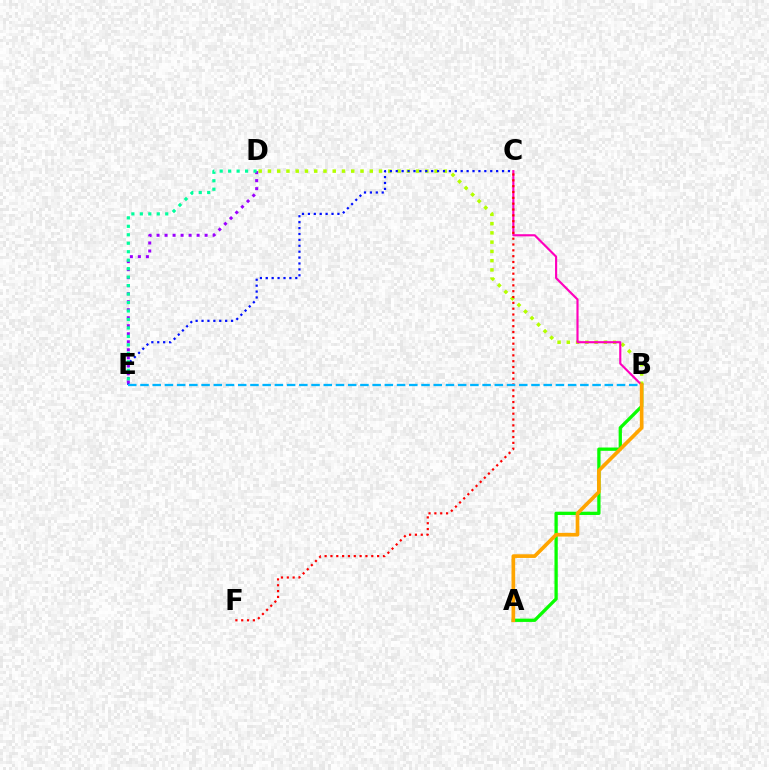{('B', 'D'): [{'color': '#b3ff00', 'line_style': 'dotted', 'thickness': 2.52}], ('C', 'E'): [{'color': '#0010ff', 'line_style': 'dotted', 'thickness': 1.6}], ('B', 'C'): [{'color': '#ff00bd', 'line_style': 'solid', 'thickness': 1.55}], ('D', 'E'): [{'color': '#9b00ff', 'line_style': 'dotted', 'thickness': 2.18}, {'color': '#00ff9d', 'line_style': 'dotted', 'thickness': 2.3}], ('A', 'B'): [{'color': '#08ff00', 'line_style': 'solid', 'thickness': 2.36}, {'color': '#ffa500', 'line_style': 'solid', 'thickness': 2.65}], ('C', 'F'): [{'color': '#ff0000', 'line_style': 'dotted', 'thickness': 1.59}], ('B', 'E'): [{'color': '#00b5ff', 'line_style': 'dashed', 'thickness': 1.66}]}